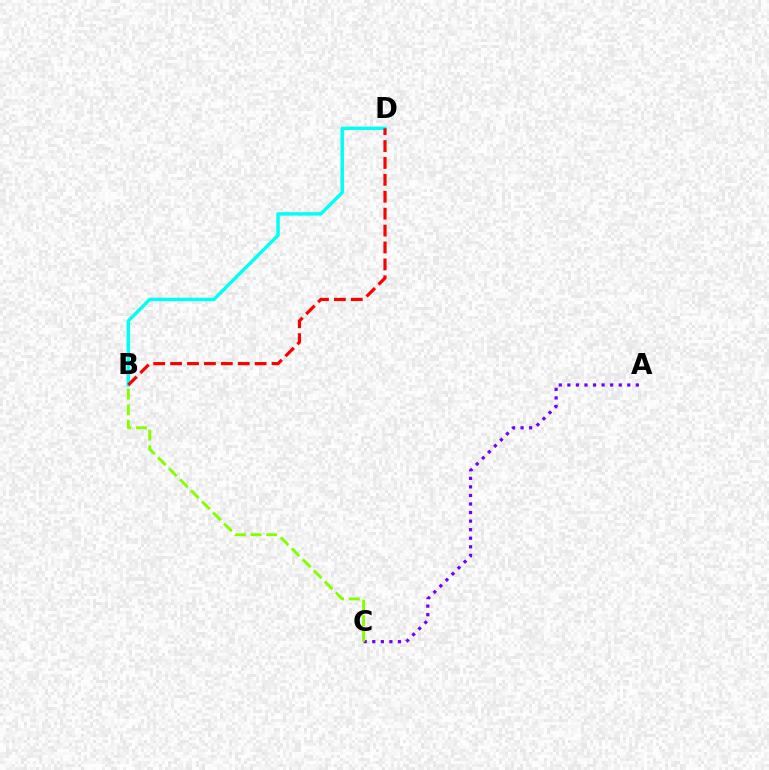{('A', 'C'): [{'color': '#7200ff', 'line_style': 'dotted', 'thickness': 2.33}], ('B', 'D'): [{'color': '#00fff6', 'line_style': 'solid', 'thickness': 2.48}, {'color': '#ff0000', 'line_style': 'dashed', 'thickness': 2.3}], ('B', 'C'): [{'color': '#84ff00', 'line_style': 'dashed', 'thickness': 2.12}]}